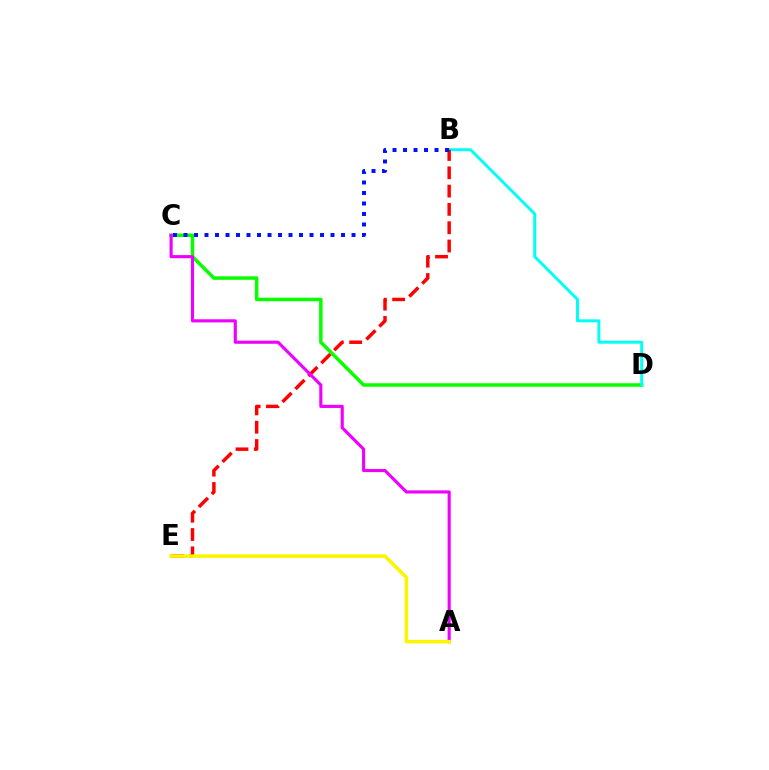{('C', 'D'): [{'color': '#08ff00', 'line_style': 'solid', 'thickness': 2.52}], ('B', 'D'): [{'color': '#00fff6', 'line_style': 'solid', 'thickness': 2.13}], ('B', 'E'): [{'color': '#ff0000', 'line_style': 'dashed', 'thickness': 2.49}], ('A', 'C'): [{'color': '#ee00ff', 'line_style': 'solid', 'thickness': 2.25}], ('A', 'E'): [{'color': '#fcf500', 'line_style': 'solid', 'thickness': 2.55}], ('B', 'C'): [{'color': '#0010ff', 'line_style': 'dotted', 'thickness': 2.85}]}